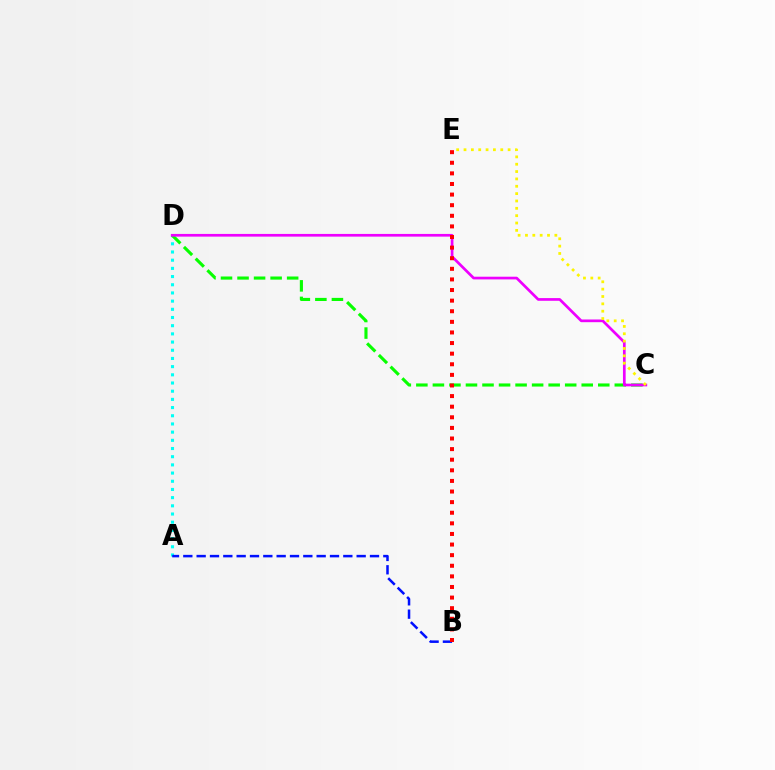{('A', 'D'): [{'color': '#00fff6', 'line_style': 'dotted', 'thickness': 2.22}], ('C', 'D'): [{'color': '#08ff00', 'line_style': 'dashed', 'thickness': 2.25}, {'color': '#ee00ff', 'line_style': 'solid', 'thickness': 1.94}], ('A', 'B'): [{'color': '#0010ff', 'line_style': 'dashed', 'thickness': 1.81}], ('C', 'E'): [{'color': '#fcf500', 'line_style': 'dotted', 'thickness': 2.0}], ('B', 'E'): [{'color': '#ff0000', 'line_style': 'dotted', 'thickness': 2.88}]}